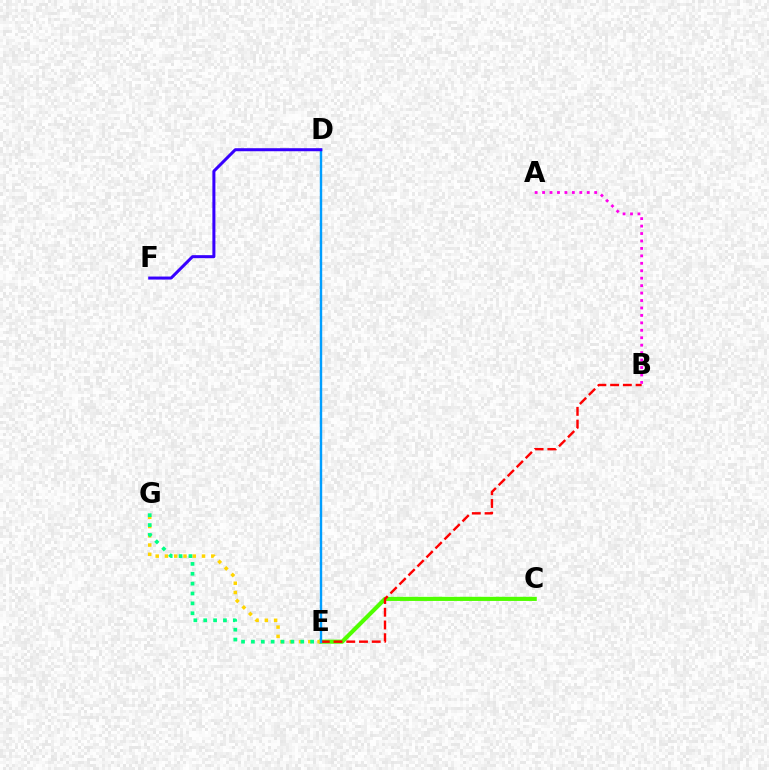{('C', 'E'): [{'color': '#4fff00', 'line_style': 'solid', 'thickness': 2.97}], ('E', 'G'): [{'color': '#ffd500', 'line_style': 'dotted', 'thickness': 2.52}, {'color': '#00ff86', 'line_style': 'dotted', 'thickness': 2.68}], ('B', 'E'): [{'color': '#ff0000', 'line_style': 'dashed', 'thickness': 1.73}], ('A', 'B'): [{'color': '#ff00ed', 'line_style': 'dotted', 'thickness': 2.02}], ('D', 'E'): [{'color': '#009eff', 'line_style': 'solid', 'thickness': 1.73}], ('D', 'F'): [{'color': '#3700ff', 'line_style': 'solid', 'thickness': 2.18}]}